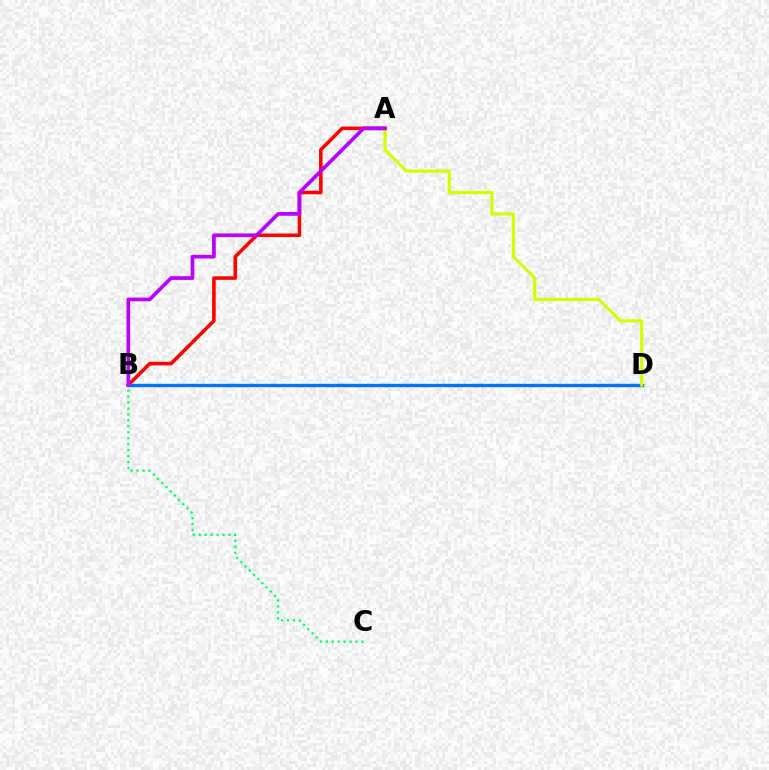{('A', 'B'): [{'color': '#ff0000', 'line_style': 'solid', 'thickness': 2.57}, {'color': '#b900ff', 'line_style': 'solid', 'thickness': 2.67}], ('B', 'C'): [{'color': '#00ff5c', 'line_style': 'dotted', 'thickness': 1.62}], ('B', 'D'): [{'color': '#0074ff', 'line_style': 'solid', 'thickness': 2.43}], ('A', 'D'): [{'color': '#d1ff00', 'line_style': 'solid', 'thickness': 2.28}]}